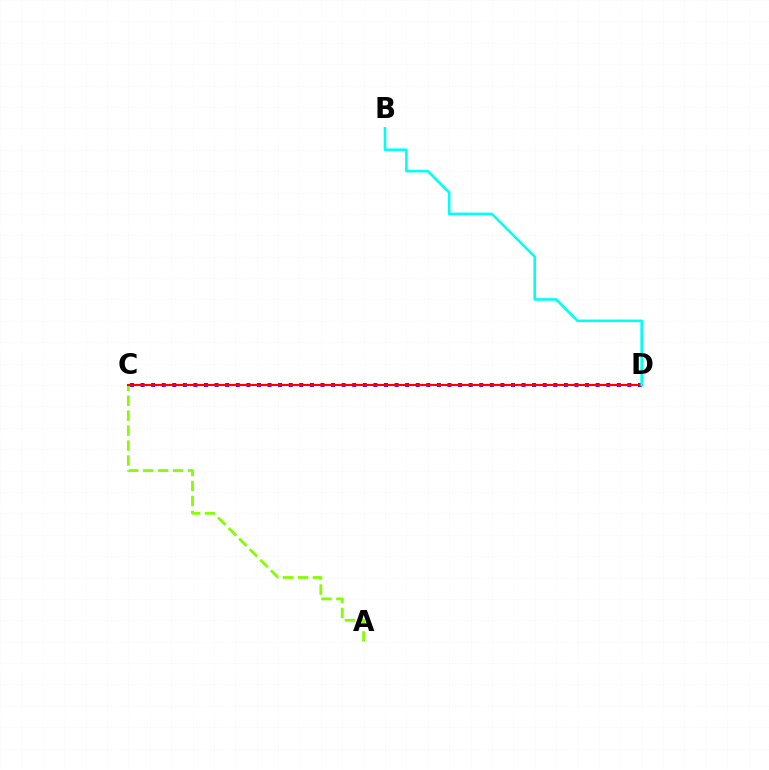{('C', 'D'): [{'color': '#7200ff', 'line_style': 'dotted', 'thickness': 2.88}, {'color': '#ff0000', 'line_style': 'solid', 'thickness': 1.51}], ('A', 'C'): [{'color': '#84ff00', 'line_style': 'dashed', 'thickness': 2.03}], ('B', 'D'): [{'color': '#00fff6', 'line_style': 'solid', 'thickness': 1.88}]}